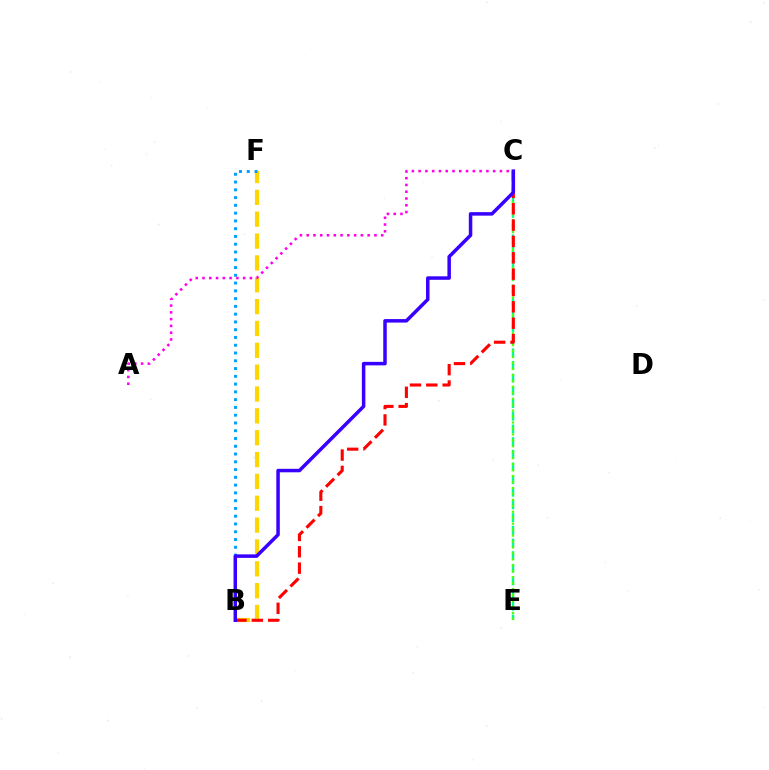{('B', 'F'): [{'color': '#ffd500', 'line_style': 'dashed', 'thickness': 2.97}, {'color': '#009eff', 'line_style': 'dotted', 'thickness': 2.11}], ('C', 'E'): [{'color': '#00ff86', 'line_style': 'dashed', 'thickness': 1.72}, {'color': '#4fff00', 'line_style': 'dotted', 'thickness': 1.62}], ('B', 'C'): [{'color': '#ff0000', 'line_style': 'dashed', 'thickness': 2.22}, {'color': '#3700ff', 'line_style': 'solid', 'thickness': 2.52}], ('A', 'C'): [{'color': '#ff00ed', 'line_style': 'dotted', 'thickness': 1.84}]}